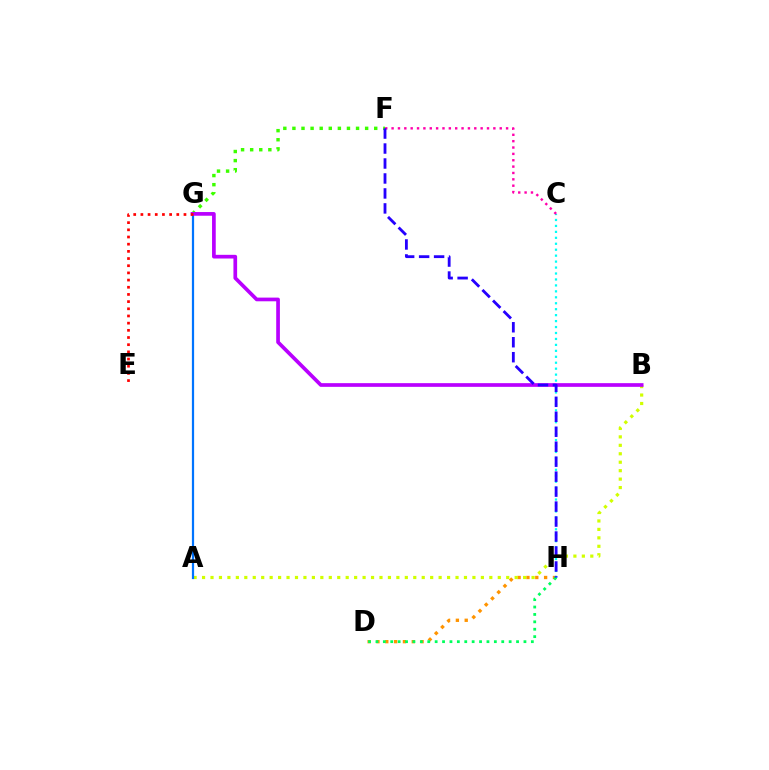{('D', 'H'): [{'color': '#ff9400', 'line_style': 'dotted', 'thickness': 2.4}, {'color': '#00ff5c', 'line_style': 'dotted', 'thickness': 2.01}], ('A', 'B'): [{'color': '#d1ff00', 'line_style': 'dotted', 'thickness': 2.3}], ('C', 'H'): [{'color': '#00fff6', 'line_style': 'dotted', 'thickness': 1.62}], ('A', 'G'): [{'color': '#0074ff', 'line_style': 'solid', 'thickness': 1.6}], ('F', 'G'): [{'color': '#3dff00', 'line_style': 'dotted', 'thickness': 2.47}], ('C', 'F'): [{'color': '#ff00ac', 'line_style': 'dotted', 'thickness': 1.73}], ('B', 'G'): [{'color': '#b900ff', 'line_style': 'solid', 'thickness': 2.66}], ('E', 'G'): [{'color': '#ff0000', 'line_style': 'dotted', 'thickness': 1.95}], ('F', 'H'): [{'color': '#2500ff', 'line_style': 'dashed', 'thickness': 2.03}]}